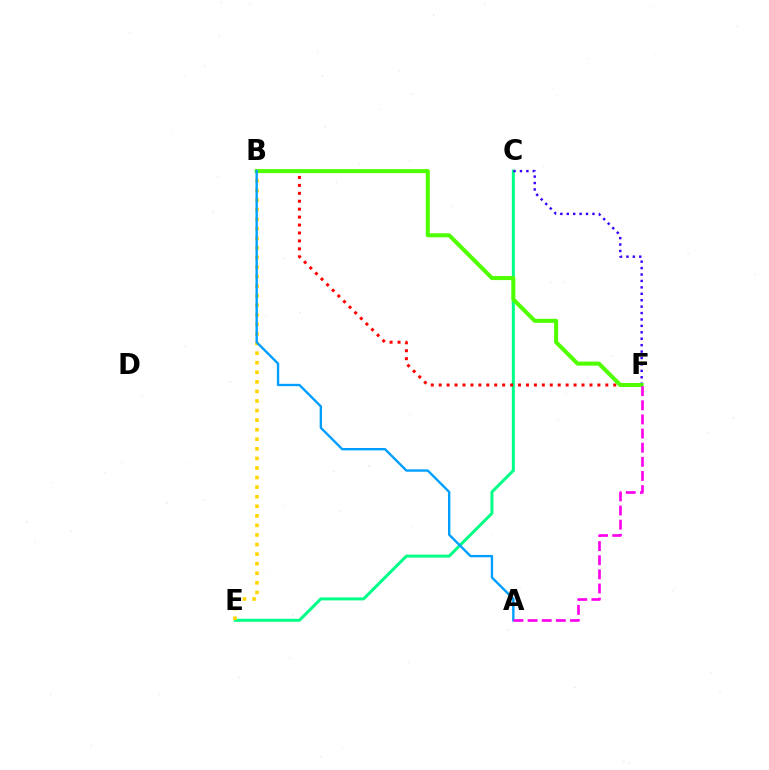{('C', 'E'): [{'color': '#00ff86', 'line_style': 'solid', 'thickness': 2.16}], ('B', 'E'): [{'color': '#ffd500', 'line_style': 'dotted', 'thickness': 2.6}], ('B', 'F'): [{'color': '#ff0000', 'line_style': 'dotted', 'thickness': 2.16}, {'color': '#4fff00', 'line_style': 'solid', 'thickness': 2.9}], ('C', 'F'): [{'color': '#3700ff', 'line_style': 'dotted', 'thickness': 1.74}], ('A', 'B'): [{'color': '#009eff', 'line_style': 'solid', 'thickness': 1.7}], ('A', 'F'): [{'color': '#ff00ed', 'line_style': 'dashed', 'thickness': 1.92}]}